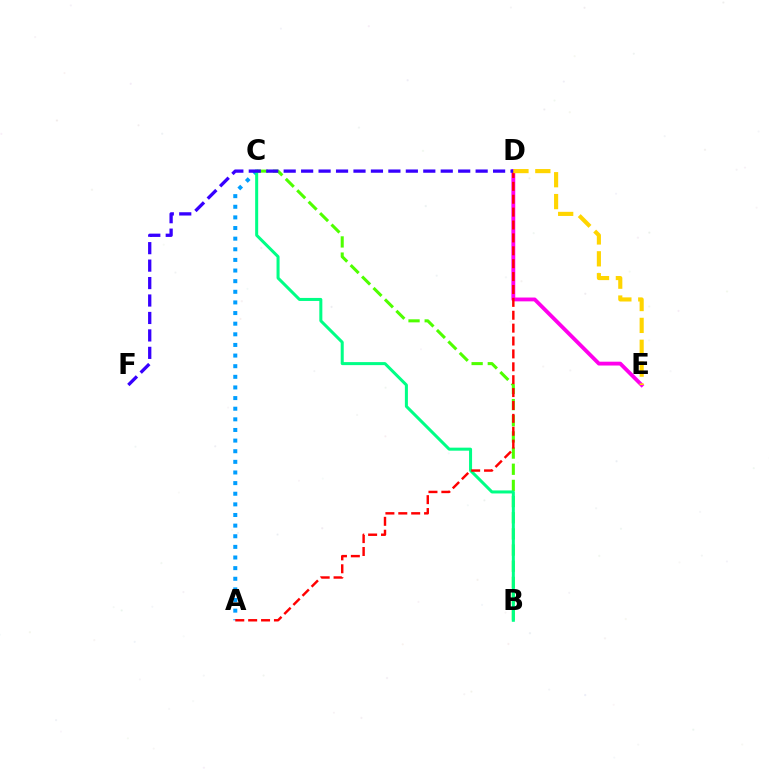{('B', 'C'): [{'color': '#4fff00', 'line_style': 'dashed', 'thickness': 2.2}, {'color': '#00ff86', 'line_style': 'solid', 'thickness': 2.18}], ('A', 'C'): [{'color': '#009eff', 'line_style': 'dotted', 'thickness': 2.89}], ('D', 'E'): [{'color': '#ff00ed', 'line_style': 'solid', 'thickness': 2.76}, {'color': '#ffd500', 'line_style': 'dashed', 'thickness': 2.97}], ('A', 'D'): [{'color': '#ff0000', 'line_style': 'dashed', 'thickness': 1.75}], ('D', 'F'): [{'color': '#3700ff', 'line_style': 'dashed', 'thickness': 2.37}]}